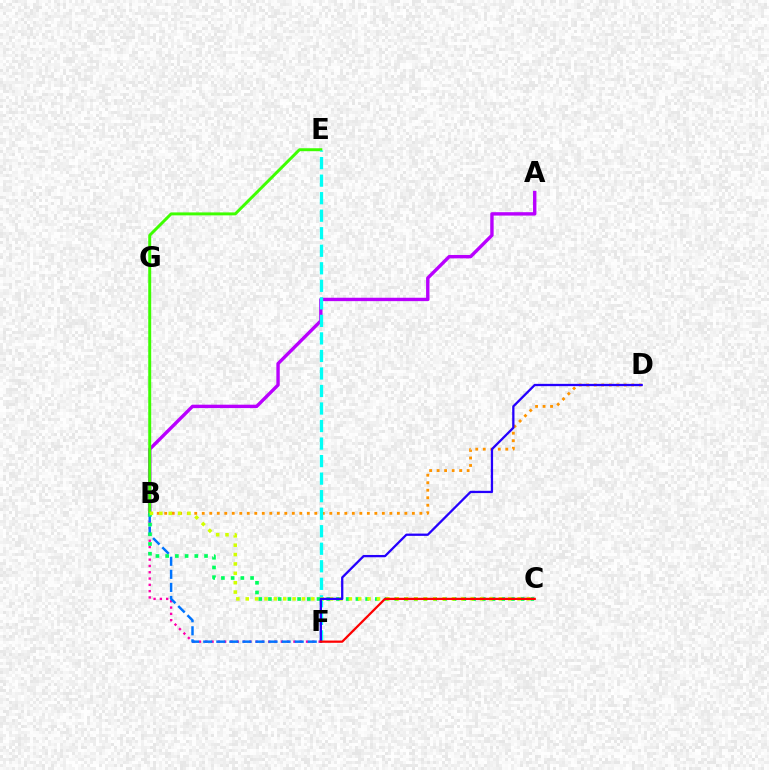{('A', 'B'): [{'color': '#b900ff', 'line_style': 'solid', 'thickness': 2.44}], ('B', 'E'): [{'color': '#3dff00', 'line_style': 'solid', 'thickness': 2.12}], ('B', 'D'): [{'color': '#ff9400', 'line_style': 'dotted', 'thickness': 2.04}], ('B', 'F'): [{'color': '#ff00ac', 'line_style': 'dotted', 'thickness': 1.71}, {'color': '#0074ff', 'line_style': 'dashed', 'thickness': 1.77}], ('E', 'F'): [{'color': '#00fff6', 'line_style': 'dashed', 'thickness': 2.38}], ('B', 'C'): [{'color': '#00ff5c', 'line_style': 'dotted', 'thickness': 2.64}, {'color': '#d1ff00', 'line_style': 'dotted', 'thickness': 2.55}], ('D', 'F'): [{'color': '#2500ff', 'line_style': 'solid', 'thickness': 1.65}], ('C', 'F'): [{'color': '#ff0000', 'line_style': 'solid', 'thickness': 1.62}]}